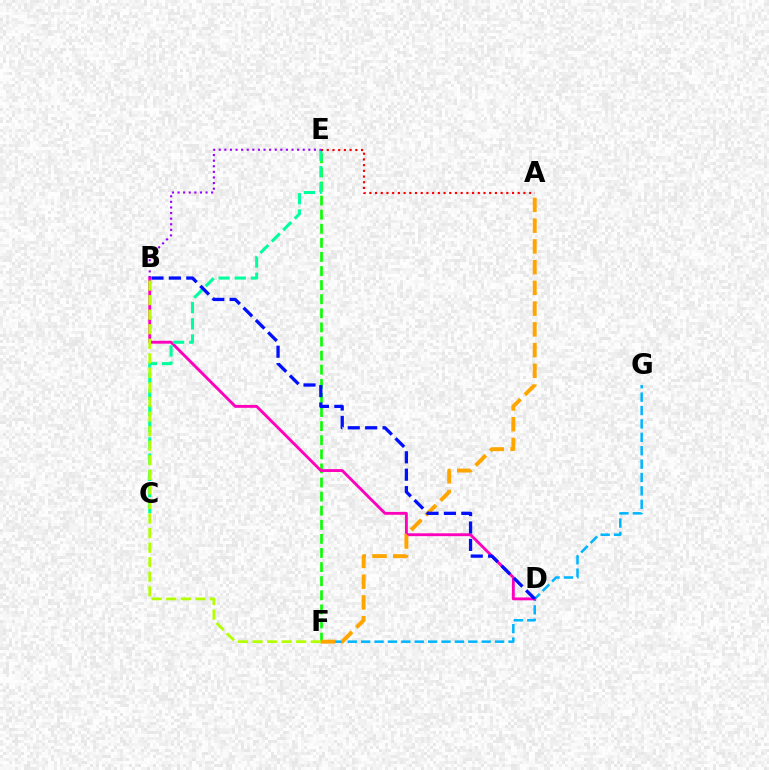{('E', 'F'): [{'color': '#08ff00', 'line_style': 'dashed', 'thickness': 1.92}], ('F', 'G'): [{'color': '#00b5ff', 'line_style': 'dashed', 'thickness': 1.82}], ('B', 'D'): [{'color': '#ff00bd', 'line_style': 'solid', 'thickness': 2.07}, {'color': '#0010ff', 'line_style': 'dashed', 'thickness': 2.36}], ('C', 'E'): [{'color': '#00ff9d', 'line_style': 'dashed', 'thickness': 2.2}], ('B', 'F'): [{'color': '#b3ff00', 'line_style': 'dashed', 'thickness': 1.98}], ('A', 'F'): [{'color': '#ffa500', 'line_style': 'dashed', 'thickness': 2.82}], ('A', 'E'): [{'color': '#ff0000', 'line_style': 'dotted', 'thickness': 1.55}], ('B', 'E'): [{'color': '#9b00ff', 'line_style': 'dotted', 'thickness': 1.52}]}